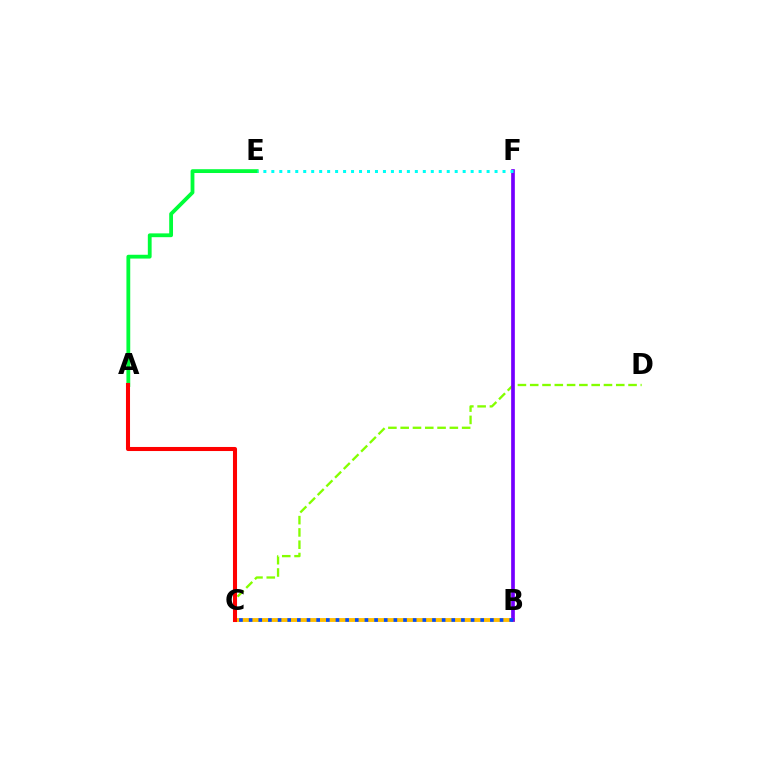{('B', 'F'): [{'color': '#ff00cf', 'line_style': 'solid', 'thickness': 1.73}, {'color': '#7200ff', 'line_style': 'solid', 'thickness': 2.61}], ('C', 'D'): [{'color': '#84ff00', 'line_style': 'dashed', 'thickness': 1.67}], ('B', 'C'): [{'color': '#ffbd00', 'line_style': 'solid', 'thickness': 2.79}, {'color': '#004bff', 'line_style': 'dotted', 'thickness': 2.62}], ('A', 'E'): [{'color': '#00ff39', 'line_style': 'solid', 'thickness': 2.74}], ('E', 'F'): [{'color': '#00fff6', 'line_style': 'dotted', 'thickness': 2.17}], ('A', 'C'): [{'color': '#ff0000', 'line_style': 'solid', 'thickness': 2.93}]}